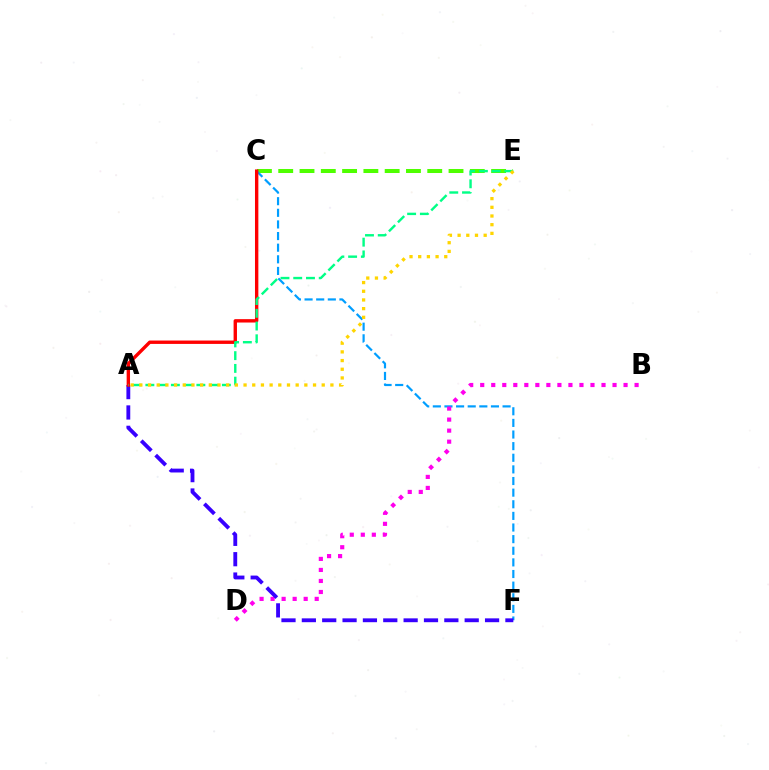{('C', 'E'): [{'color': '#4fff00', 'line_style': 'dashed', 'thickness': 2.89}], ('C', 'F'): [{'color': '#009eff', 'line_style': 'dashed', 'thickness': 1.58}], ('B', 'D'): [{'color': '#ff00ed', 'line_style': 'dotted', 'thickness': 3.0}], ('A', 'F'): [{'color': '#3700ff', 'line_style': 'dashed', 'thickness': 2.77}], ('A', 'C'): [{'color': '#ff0000', 'line_style': 'solid', 'thickness': 2.43}], ('A', 'E'): [{'color': '#00ff86', 'line_style': 'dashed', 'thickness': 1.73}, {'color': '#ffd500', 'line_style': 'dotted', 'thickness': 2.36}]}